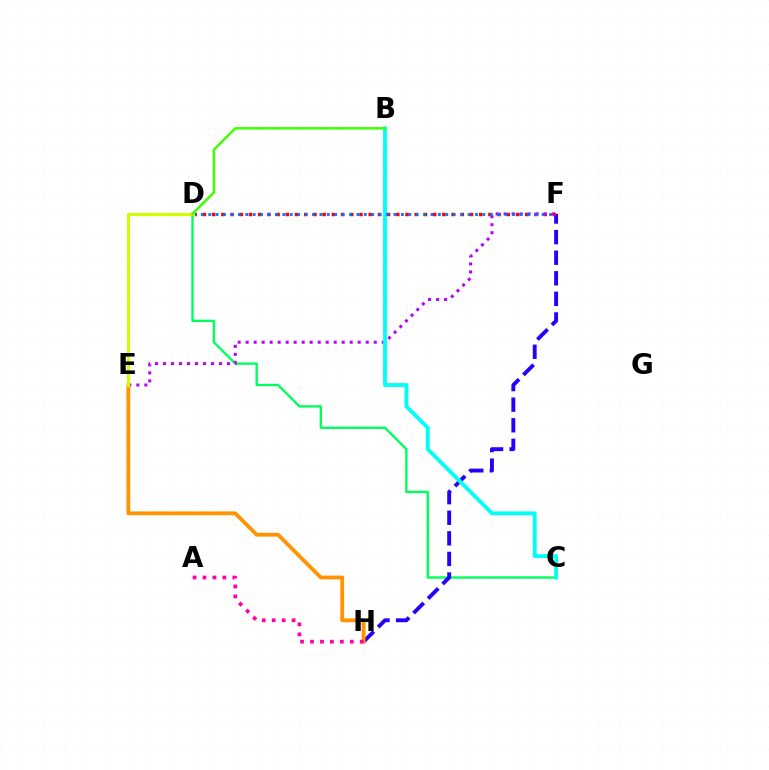{('C', 'D'): [{'color': '#00ff5c', 'line_style': 'solid', 'thickness': 1.7}], ('F', 'H'): [{'color': '#2500ff', 'line_style': 'dashed', 'thickness': 2.8}], ('D', 'F'): [{'color': '#ff0000', 'line_style': 'dotted', 'thickness': 2.5}, {'color': '#0074ff', 'line_style': 'dotted', 'thickness': 2.01}], ('E', 'F'): [{'color': '#b900ff', 'line_style': 'dotted', 'thickness': 2.17}], ('B', 'C'): [{'color': '#00fff6', 'line_style': 'solid', 'thickness': 2.78}], ('E', 'H'): [{'color': '#ff9400', 'line_style': 'solid', 'thickness': 2.75}], ('A', 'H'): [{'color': '#ff00ac', 'line_style': 'dotted', 'thickness': 2.7}], ('D', 'E'): [{'color': '#d1ff00', 'line_style': 'solid', 'thickness': 2.24}], ('B', 'D'): [{'color': '#3dff00', 'line_style': 'solid', 'thickness': 1.79}]}